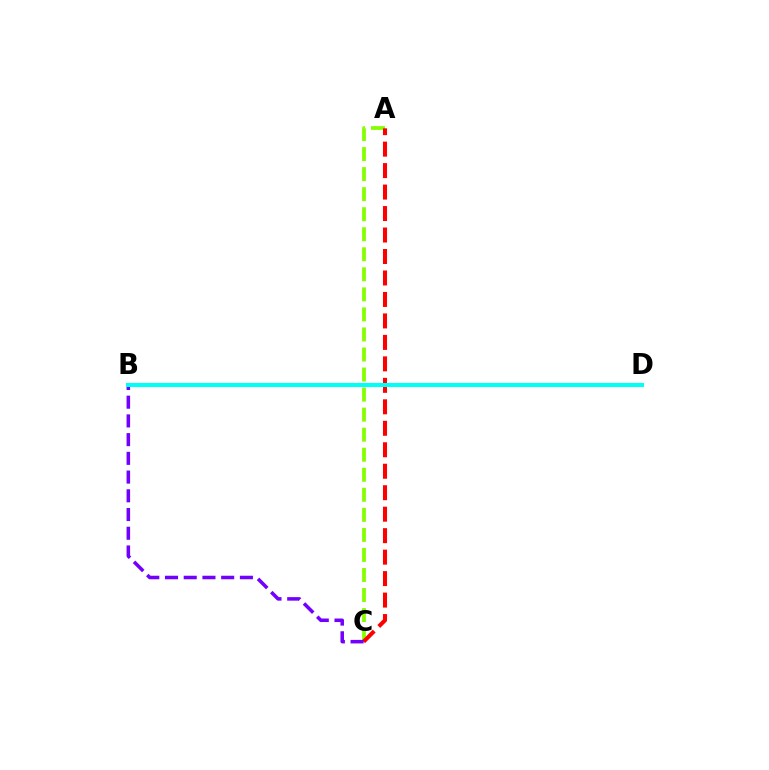{('A', 'C'): [{'color': '#84ff00', 'line_style': 'dashed', 'thickness': 2.72}, {'color': '#ff0000', 'line_style': 'dashed', 'thickness': 2.92}], ('B', 'C'): [{'color': '#7200ff', 'line_style': 'dashed', 'thickness': 2.54}], ('B', 'D'): [{'color': '#00fff6', 'line_style': 'solid', 'thickness': 2.93}]}